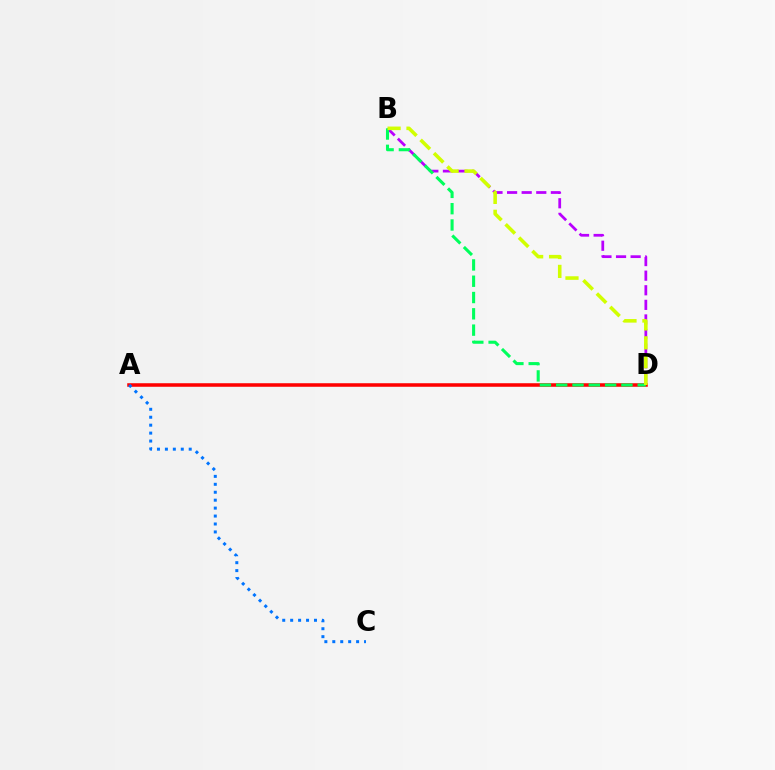{('A', 'D'): [{'color': '#ff0000', 'line_style': 'solid', 'thickness': 2.55}], ('B', 'D'): [{'color': '#b900ff', 'line_style': 'dashed', 'thickness': 1.98}, {'color': '#00ff5c', 'line_style': 'dashed', 'thickness': 2.21}, {'color': '#d1ff00', 'line_style': 'dashed', 'thickness': 2.57}], ('A', 'C'): [{'color': '#0074ff', 'line_style': 'dotted', 'thickness': 2.16}]}